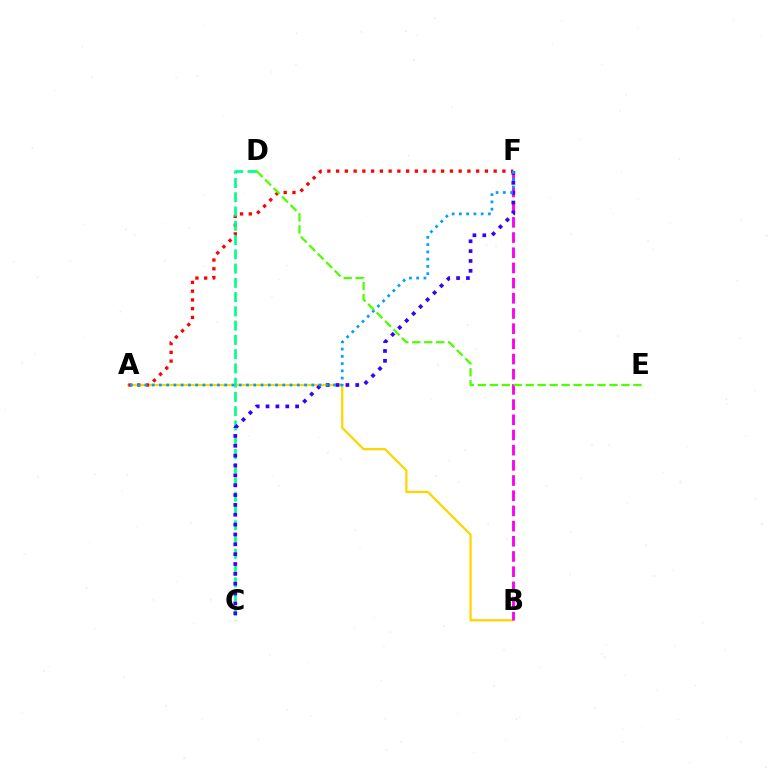{('A', 'B'): [{'color': '#ffd500', 'line_style': 'solid', 'thickness': 1.62}], ('B', 'F'): [{'color': '#ff00ed', 'line_style': 'dashed', 'thickness': 2.06}], ('A', 'F'): [{'color': '#ff0000', 'line_style': 'dotted', 'thickness': 2.38}, {'color': '#009eff', 'line_style': 'dotted', 'thickness': 1.97}], ('C', 'D'): [{'color': '#00ff86', 'line_style': 'dashed', 'thickness': 1.94}], ('C', 'F'): [{'color': '#3700ff', 'line_style': 'dotted', 'thickness': 2.68}], ('D', 'E'): [{'color': '#4fff00', 'line_style': 'dashed', 'thickness': 1.63}]}